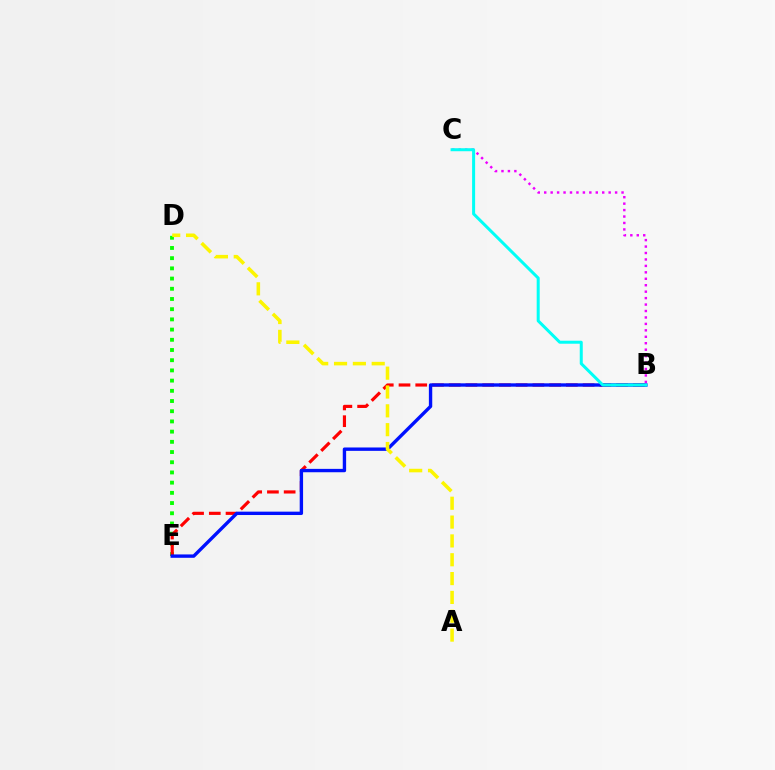{('D', 'E'): [{'color': '#08ff00', 'line_style': 'dotted', 'thickness': 2.77}], ('B', 'E'): [{'color': '#ff0000', 'line_style': 'dashed', 'thickness': 2.27}, {'color': '#0010ff', 'line_style': 'solid', 'thickness': 2.43}], ('B', 'C'): [{'color': '#ee00ff', 'line_style': 'dotted', 'thickness': 1.75}, {'color': '#00fff6', 'line_style': 'solid', 'thickness': 2.17}], ('A', 'D'): [{'color': '#fcf500', 'line_style': 'dashed', 'thickness': 2.56}]}